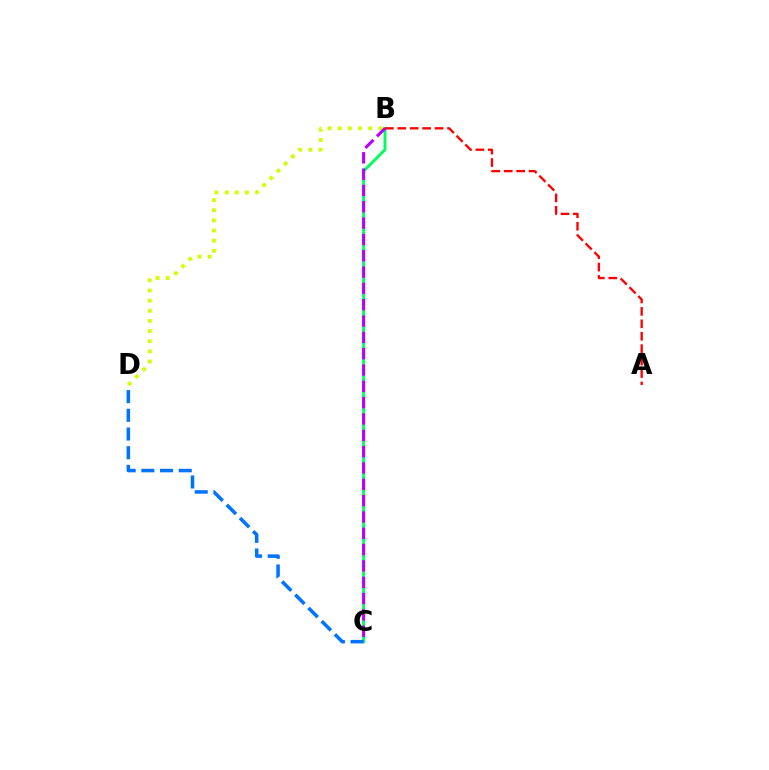{('B', 'D'): [{'color': '#d1ff00', 'line_style': 'dotted', 'thickness': 2.76}], ('B', 'C'): [{'color': '#00ff5c', 'line_style': 'solid', 'thickness': 2.11}, {'color': '#b900ff', 'line_style': 'dashed', 'thickness': 2.22}], ('A', 'B'): [{'color': '#ff0000', 'line_style': 'dashed', 'thickness': 1.69}], ('C', 'D'): [{'color': '#0074ff', 'line_style': 'dashed', 'thickness': 2.54}]}